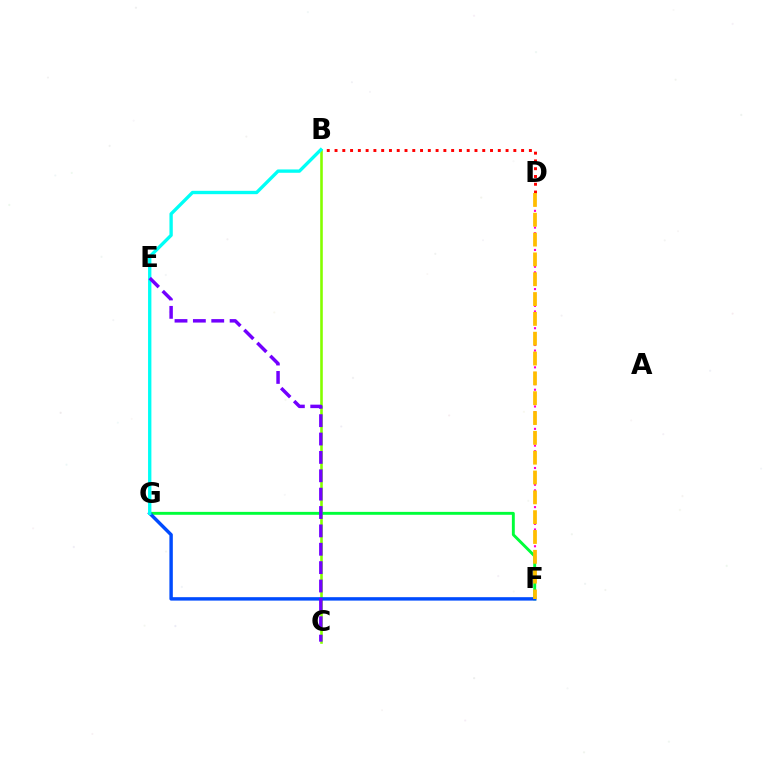{('D', 'F'): [{'color': '#ff00cf', 'line_style': 'dotted', 'thickness': 1.52}, {'color': '#ffbd00', 'line_style': 'dashed', 'thickness': 2.69}], ('B', 'D'): [{'color': '#ff0000', 'line_style': 'dotted', 'thickness': 2.11}], ('B', 'C'): [{'color': '#84ff00', 'line_style': 'solid', 'thickness': 1.87}], ('F', 'G'): [{'color': '#00ff39', 'line_style': 'solid', 'thickness': 2.09}, {'color': '#004bff', 'line_style': 'solid', 'thickness': 2.47}], ('B', 'G'): [{'color': '#00fff6', 'line_style': 'solid', 'thickness': 2.41}], ('C', 'E'): [{'color': '#7200ff', 'line_style': 'dashed', 'thickness': 2.5}]}